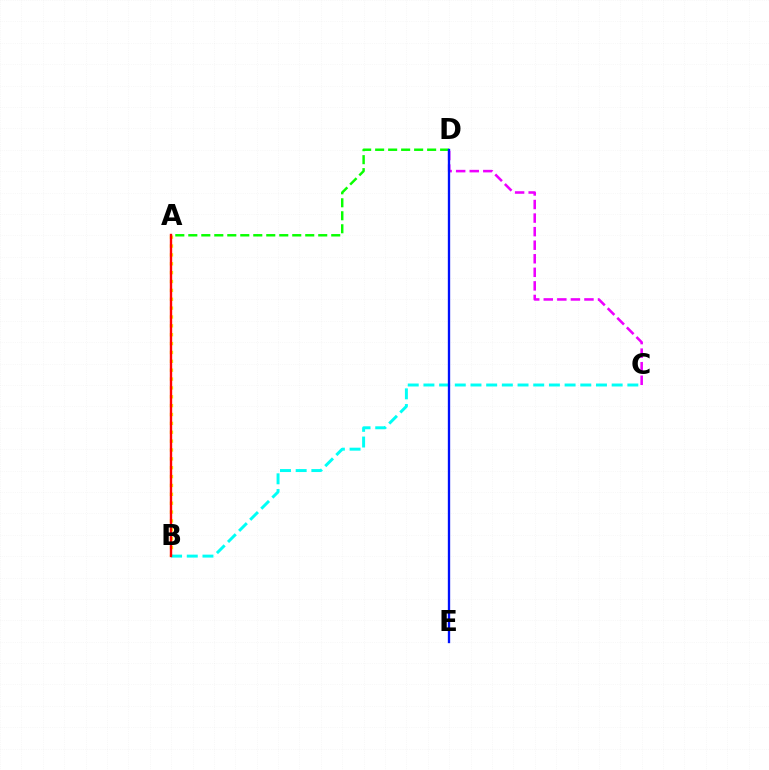{('A', 'B'): [{'color': '#fcf500', 'line_style': 'dotted', 'thickness': 2.41}, {'color': '#ff0000', 'line_style': 'solid', 'thickness': 1.72}], ('C', 'D'): [{'color': '#ee00ff', 'line_style': 'dashed', 'thickness': 1.84}], ('A', 'D'): [{'color': '#08ff00', 'line_style': 'dashed', 'thickness': 1.77}], ('B', 'C'): [{'color': '#00fff6', 'line_style': 'dashed', 'thickness': 2.13}], ('D', 'E'): [{'color': '#0010ff', 'line_style': 'solid', 'thickness': 1.68}]}